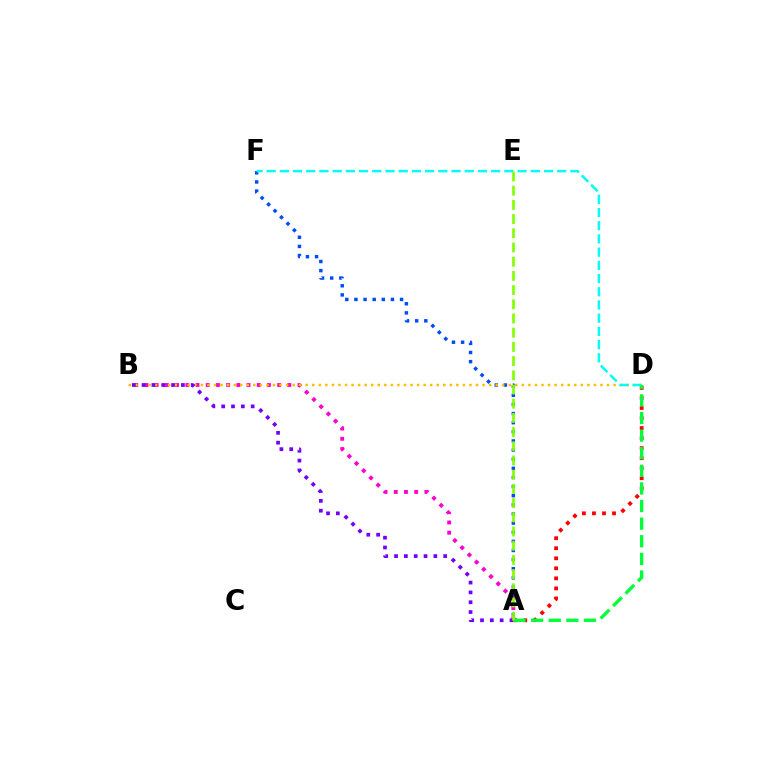{('A', 'F'): [{'color': '#004bff', 'line_style': 'dotted', 'thickness': 2.48}], ('A', 'B'): [{'color': '#ff00cf', 'line_style': 'dotted', 'thickness': 2.77}, {'color': '#7200ff', 'line_style': 'dotted', 'thickness': 2.67}], ('B', 'D'): [{'color': '#ffbd00', 'line_style': 'dotted', 'thickness': 1.78}], ('A', 'D'): [{'color': '#ff0000', 'line_style': 'dotted', 'thickness': 2.73}, {'color': '#00ff39', 'line_style': 'dashed', 'thickness': 2.39}], ('D', 'F'): [{'color': '#00fff6', 'line_style': 'dashed', 'thickness': 1.79}], ('A', 'E'): [{'color': '#84ff00', 'line_style': 'dashed', 'thickness': 1.93}]}